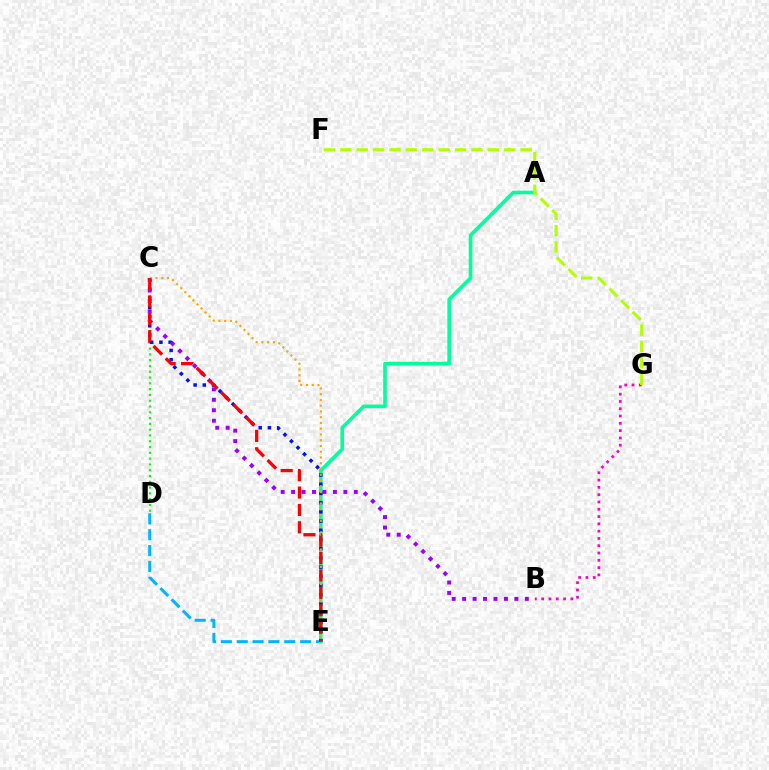{('D', 'E'): [{'color': '#00b5ff', 'line_style': 'dashed', 'thickness': 2.15}], ('A', 'E'): [{'color': '#00ff9d', 'line_style': 'solid', 'thickness': 2.61}], ('C', 'D'): [{'color': '#08ff00', 'line_style': 'dotted', 'thickness': 1.57}], ('C', 'E'): [{'color': '#0010ff', 'line_style': 'dotted', 'thickness': 2.5}, {'color': '#ffa500', 'line_style': 'dotted', 'thickness': 1.56}, {'color': '#ff0000', 'line_style': 'dashed', 'thickness': 2.36}], ('B', 'C'): [{'color': '#9b00ff', 'line_style': 'dotted', 'thickness': 2.84}], ('B', 'G'): [{'color': '#ff00bd', 'line_style': 'dotted', 'thickness': 1.98}], ('F', 'G'): [{'color': '#b3ff00', 'line_style': 'dashed', 'thickness': 2.23}]}